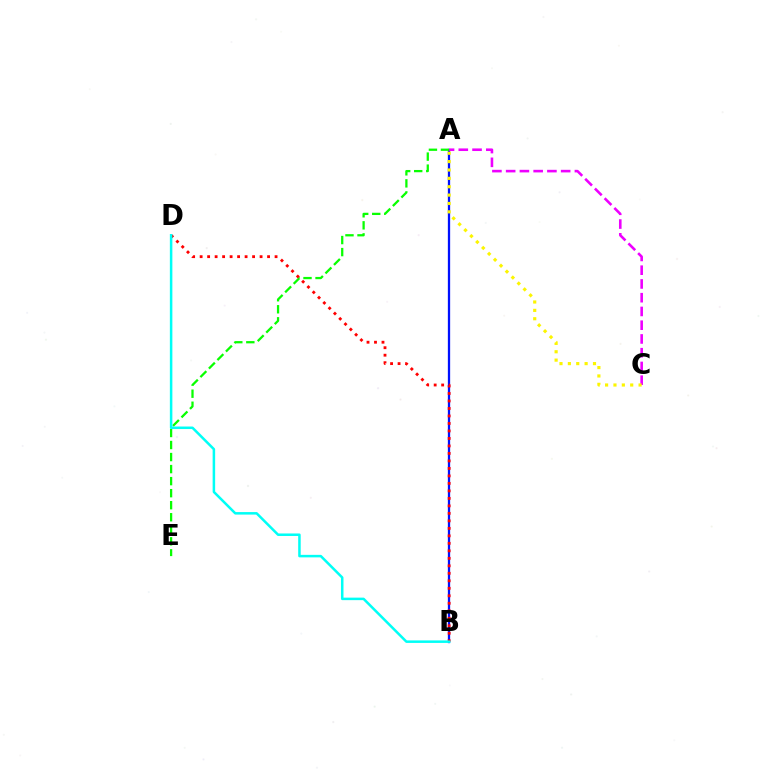{('A', 'B'): [{'color': '#0010ff', 'line_style': 'solid', 'thickness': 1.65}], ('A', 'E'): [{'color': '#08ff00', 'line_style': 'dashed', 'thickness': 1.64}], ('A', 'C'): [{'color': '#ee00ff', 'line_style': 'dashed', 'thickness': 1.87}, {'color': '#fcf500', 'line_style': 'dotted', 'thickness': 2.27}], ('B', 'D'): [{'color': '#ff0000', 'line_style': 'dotted', 'thickness': 2.04}, {'color': '#00fff6', 'line_style': 'solid', 'thickness': 1.81}]}